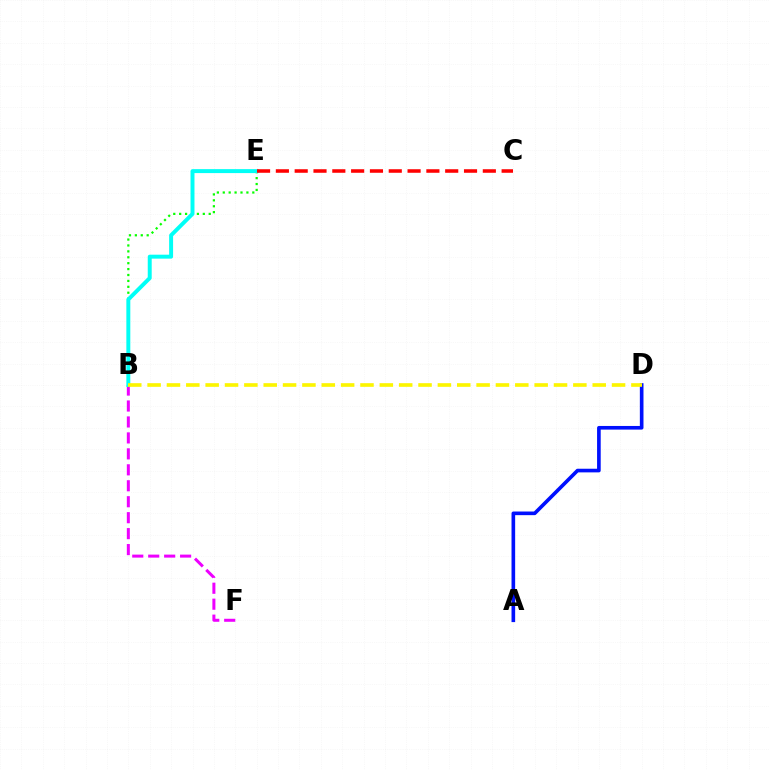{('A', 'D'): [{'color': '#0010ff', 'line_style': 'solid', 'thickness': 2.62}], ('B', 'E'): [{'color': '#08ff00', 'line_style': 'dotted', 'thickness': 1.61}, {'color': '#00fff6', 'line_style': 'solid', 'thickness': 2.85}], ('B', 'F'): [{'color': '#ee00ff', 'line_style': 'dashed', 'thickness': 2.17}], ('B', 'D'): [{'color': '#fcf500', 'line_style': 'dashed', 'thickness': 2.63}], ('C', 'E'): [{'color': '#ff0000', 'line_style': 'dashed', 'thickness': 2.56}]}